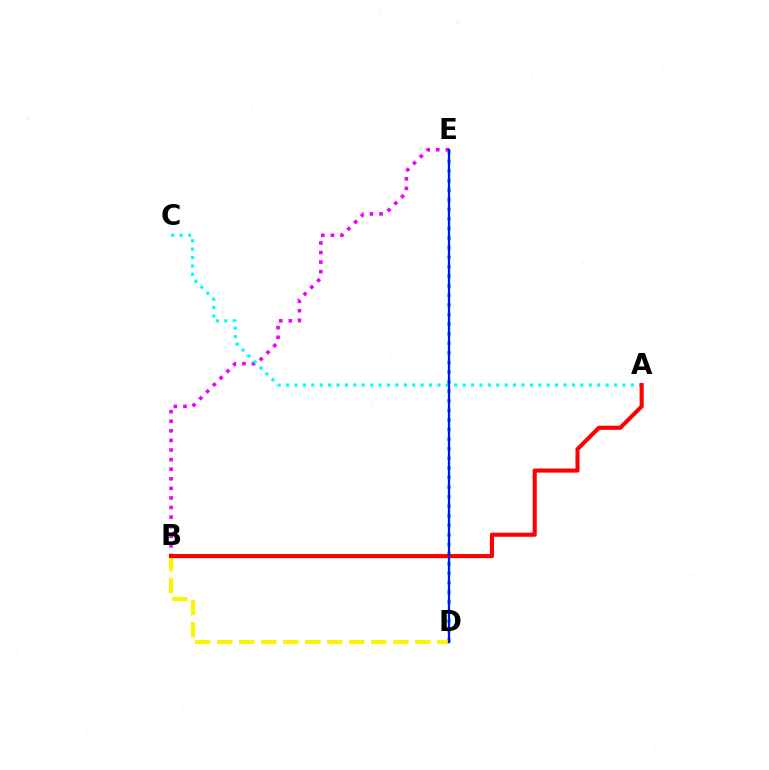{('D', 'E'): [{'color': '#08ff00', 'line_style': 'dotted', 'thickness': 2.6}, {'color': '#0010ff', 'line_style': 'solid', 'thickness': 1.65}], ('B', 'D'): [{'color': '#fcf500', 'line_style': 'dashed', 'thickness': 2.99}], ('B', 'E'): [{'color': '#ee00ff', 'line_style': 'dotted', 'thickness': 2.6}], ('A', 'C'): [{'color': '#00fff6', 'line_style': 'dotted', 'thickness': 2.28}], ('A', 'B'): [{'color': '#ff0000', 'line_style': 'solid', 'thickness': 2.94}]}